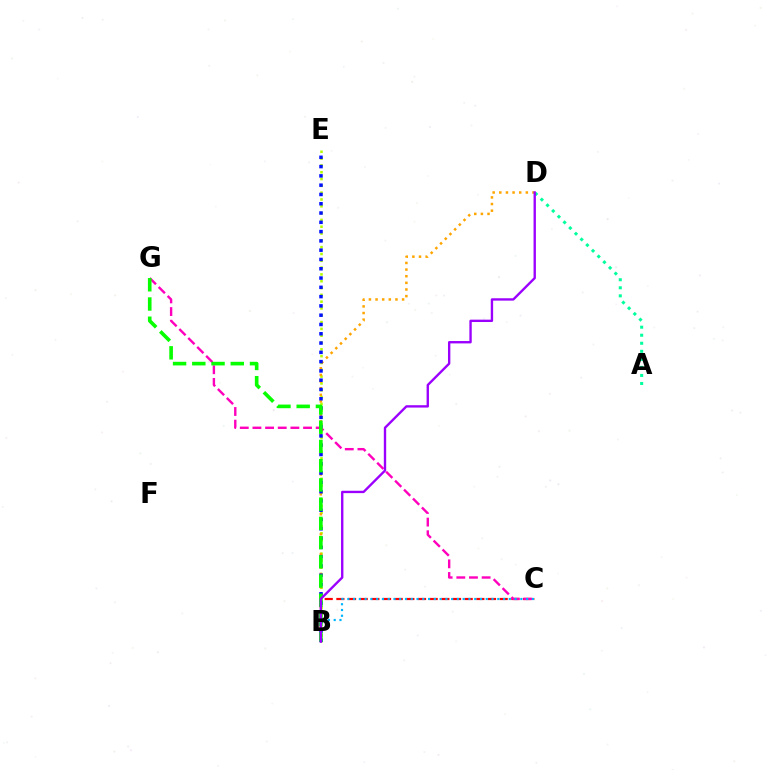{('B', 'E'): [{'color': '#b3ff00', 'line_style': 'dotted', 'thickness': 1.85}, {'color': '#0010ff', 'line_style': 'dotted', 'thickness': 2.52}], ('B', 'C'): [{'color': '#ff0000', 'line_style': 'dashed', 'thickness': 1.58}, {'color': '#00b5ff', 'line_style': 'dotted', 'thickness': 1.57}], ('B', 'D'): [{'color': '#ffa500', 'line_style': 'dotted', 'thickness': 1.8}, {'color': '#9b00ff', 'line_style': 'solid', 'thickness': 1.7}], ('C', 'G'): [{'color': '#ff00bd', 'line_style': 'dashed', 'thickness': 1.72}], ('B', 'G'): [{'color': '#08ff00', 'line_style': 'dashed', 'thickness': 2.61}], ('A', 'D'): [{'color': '#00ff9d', 'line_style': 'dotted', 'thickness': 2.19}]}